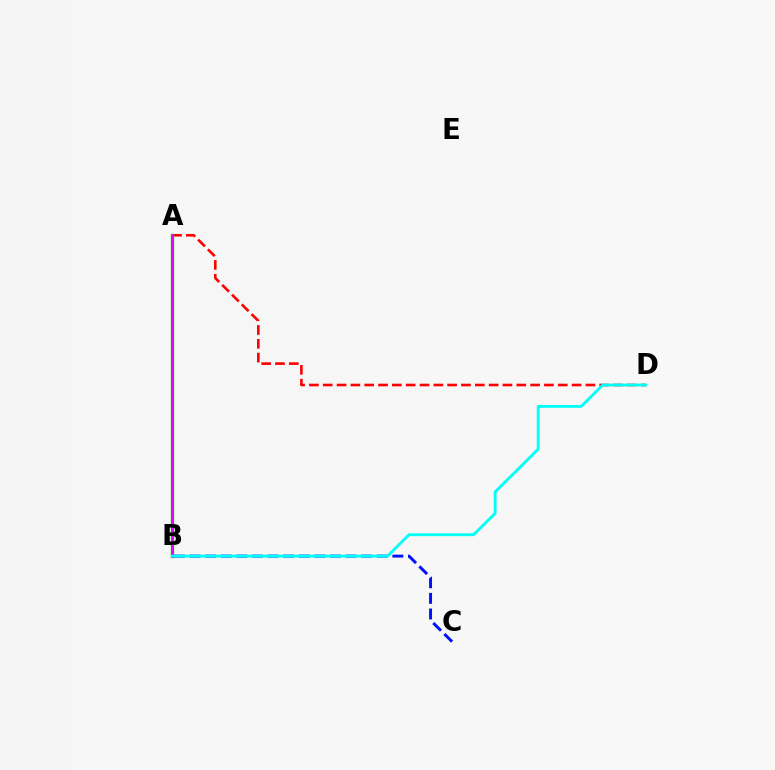{('A', 'D'): [{'color': '#ff0000', 'line_style': 'dashed', 'thickness': 1.88}], ('A', 'B'): [{'color': '#08ff00', 'line_style': 'solid', 'thickness': 2.42}, {'color': '#fcf500', 'line_style': 'dashed', 'thickness': 1.81}, {'color': '#ee00ff', 'line_style': 'solid', 'thickness': 2.18}], ('B', 'C'): [{'color': '#0010ff', 'line_style': 'dashed', 'thickness': 2.12}], ('B', 'D'): [{'color': '#00fff6', 'line_style': 'solid', 'thickness': 2.05}]}